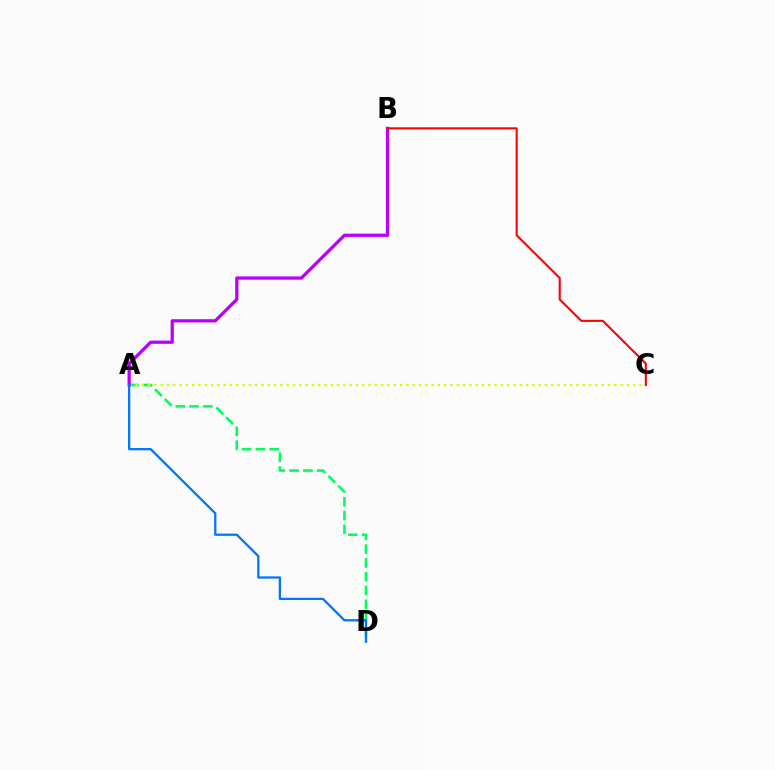{('A', 'D'): [{'color': '#00ff5c', 'line_style': 'dashed', 'thickness': 1.87}, {'color': '#0074ff', 'line_style': 'solid', 'thickness': 1.62}], ('A', 'C'): [{'color': '#d1ff00', 'line_style': 'dotted', 'thickness': 1.71}], ('A', 'B'): [{'color': '#b900ff', 'line_style': 'solid', 'thickness': 2.34}], ('B', 'C'): [{'color': '#ff0000', 'line_style': 'solid', 'thickness': 1.5}]}